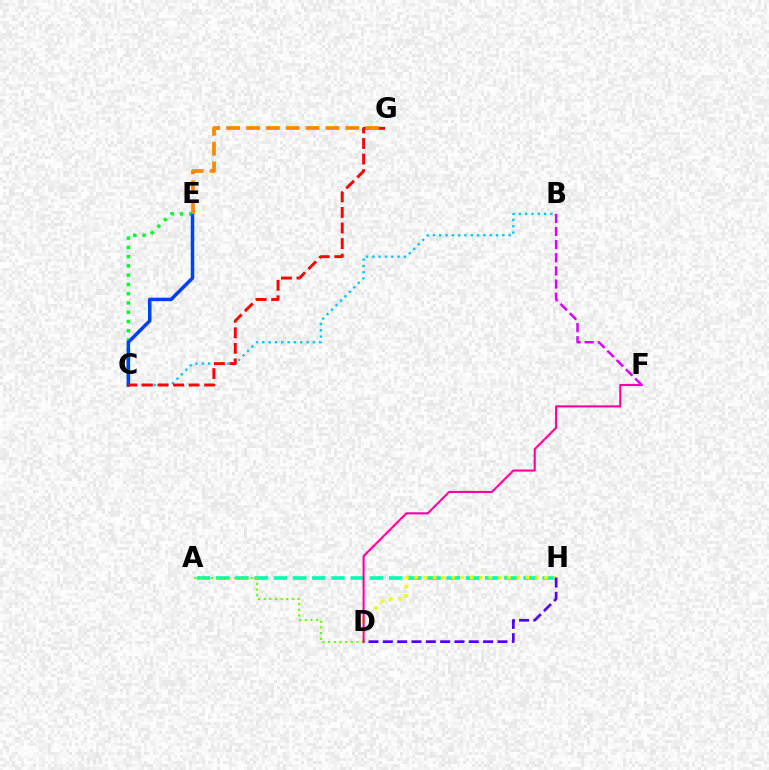{('B', 'C'): [{'color': '#00c7ff', 'line_style': 'dotted', 'thickness': 1.72}], ('A', 'H'): [{'color': '#00ffaf', 'line_style': 'dashed', 'thickness': 2.61}], ('D', 'H'): [{'color': '#eeff00', 'line_style': 'dotted', 'thickness': 2.53}, {'color': '#4f00ff', 'line_style': 'dashed', 'thickness': 1.95}], ('C', 'E'): [{'color': '#00ff27', 'line_style': 'dotted', 'thickness': 2.52}, {'color': '#003fff', 'line_style': 'solid', 'thickness': 2.53}], ('A', 'D'): [{'color': '#66ff00', 'line_style': 'dotted', 'thickness': 1.54}], ('D', 'F'): [{'color': '#ff00a0', 'line_style': 'solid', 'thickness': 1.51}], ('C', 'G'): [{'color': '#ff0000', 'line_style': 'dashed', 'thickness': 2.11}], ('B', 'F'): [{'color': '#d600ff', 'line_style': 'dashed', 'thickness': 1.78}], ('E', 'G'): [{'color': '#ff8800', 'line_style': 'dashed', 'thickness': 2.7}]}